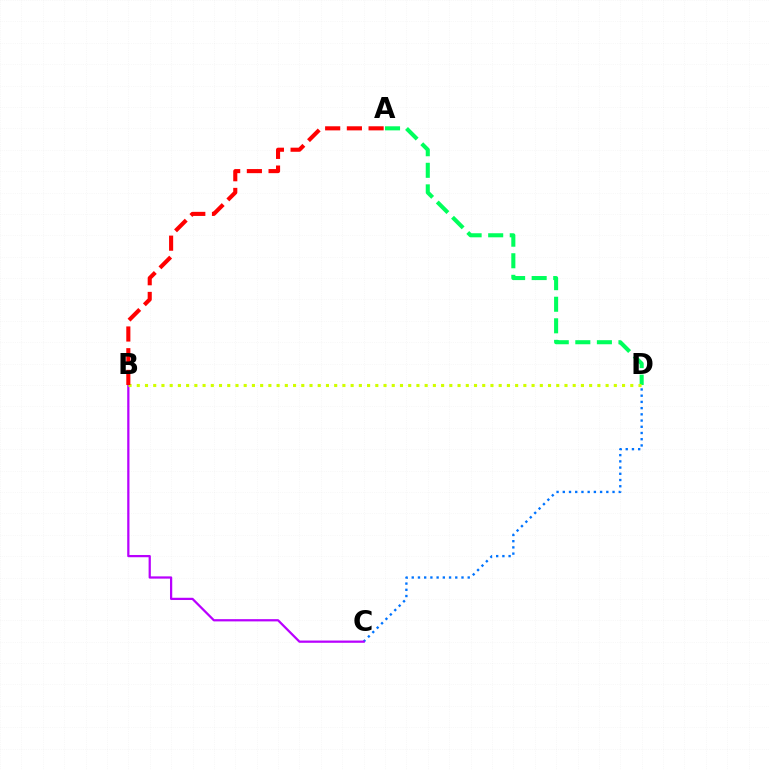{('A', 'D'): [{'color': '#00ff5c', 'line_style': 'dashed', 'thickness': 2.93}], ('C', 'D'): [{'color': '#0074ff', 'line_style': 'dotted', 'thickness': 1.69}], ('B', 'C'): [{'color': '#b900ff', 'line_style': 'solid', 'thickness': 1.61}], ('B', 'D'): [{'color': '#d1ff00', 'line_style': 'dotted', 'thickness': 2.23}], ('A', 'B'): [{'color': '#ff0000', 'line_style': 'dashed', 'thickness': 2.95}]}